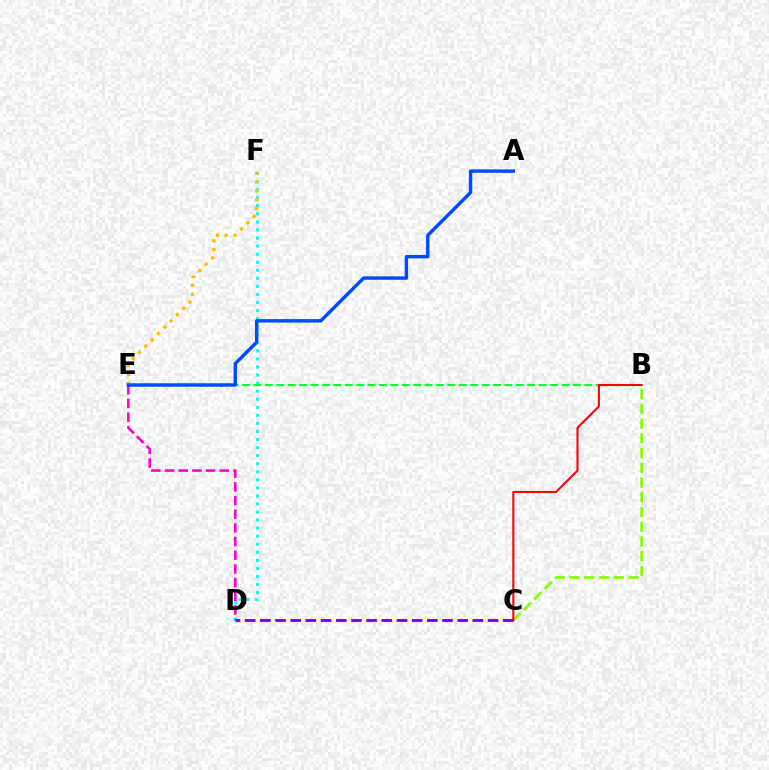{('B', 'C'): [{'color': '#84ff00', 'line_style': 'dashed', 'thickness': 2.0}, {'color': '#ff0000', 'line_style': 'solid', 'thickness': 1.5}], ('D', 'F'): [{'color': '#00fff6', 'line_style': 'dotted', 'thickness': 2.19}], ('E', 'F'): [{'color': '#ffbd00', 'line_style': 'dotted', 'thickness': 2.42}], ('C', 'D'): [{'color': '#7200ff', 'line_style': 'dashed', 'thickness': 2.06}], ('D', 'E'): [{'color': '#ff00cf', 'line_style': 'dashed', 'thickness': 1.86}], ('B', 'E'): [{'color': '#00ff39', 'line_style': 'dashed', 'thickness': 1.55}], ('A', 'E'): [{'color': '#004bff', 'line_style': 'solid', 'thickness': 2.47}]}